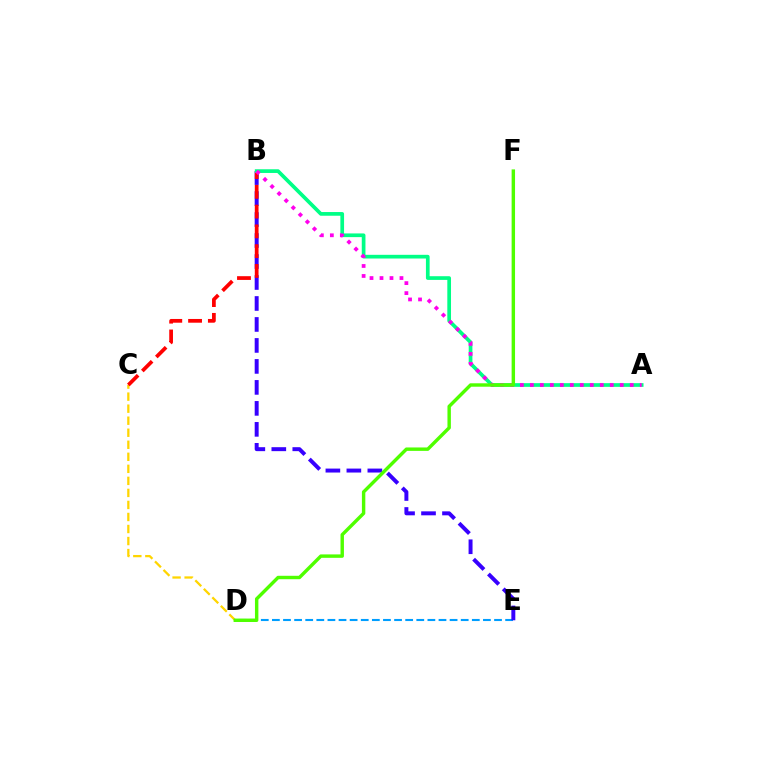{('C', 'D'): [{'color': '#ffd500', 'line_style': 'dashed', 'thickness': 1.63}], ('D', 'E'): [{'color': '#009eff', 'line_style': 'dashed', 'thickness': 1.51}], ('B', 'E'): [{'color': '#3700ff', 'line_style': 'dashed', 'thickness': 2.85}], ('B', 'C'): [{'color': '#ff0000', 'line_style': 'dashed', 'thickness': 2.69}], ('A', 'B'): [{'color': '#00ff86', 'line_style': 'solid', 'thickness': 2.66}, {'color': '#ff00ed', 'line_style': 'dotted', 'thickness': 2.71}], ('D', 'F'): [{'color': '#4fff00', 'line_style': 'solid', 'thickness': 2.46}]}